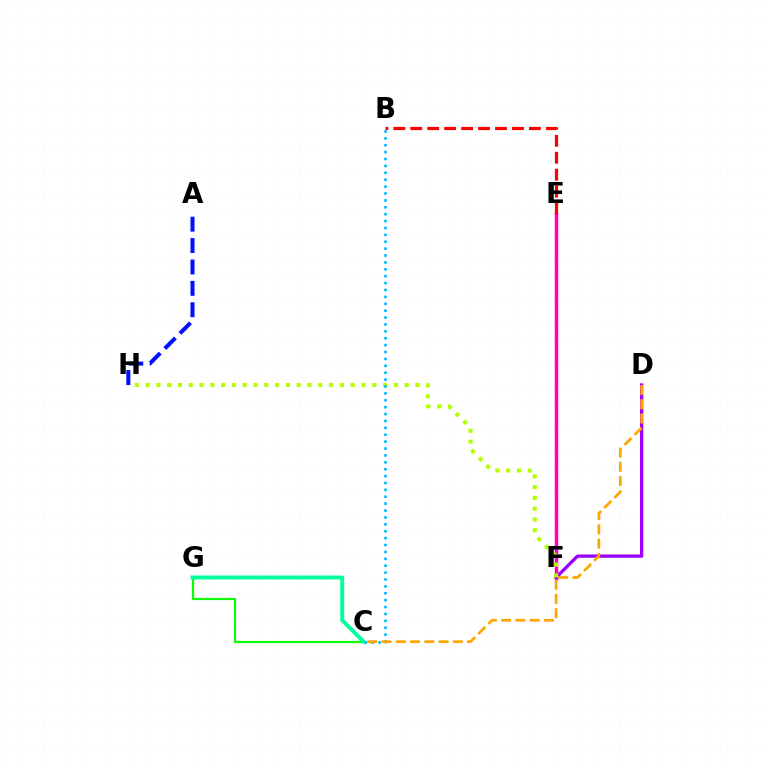{('E', 'F'): [{'color': '#ff00bd', 'line_style': 'solid', 'thickness': 2.5}], ('C', 'G'): [{'color': '#08ff00', 'line_style': 'solid', 'thickness': 1.56}, {'color': '#00ff9d', 'line_style': 'solid', 'thickness': 2.83}], ('B', 'E'): [{'color': '#ff0000', 'line_style': 'dashed', 'thickness': 2.3}], ('D', 'F'): [{'color': '#9b00ff', 'line_style': 'solid', 'thickness': 2.38}], ('F', 'H'): [{'color': '#b3ff00', 'line_style': 'dotted', 'thickness': 2.93}], ('B', 'C'): [{'color': '#00b5ff', 'line_style': 'dotted', 'thickness': 1.87}], ('A', 'H'): [{'color': '#0010ff', 'line_style': 'dashed', 'thickness': 2.9}], ('C', 'D'): [{'color': '#ffa500', 'line_style': 'dashed', 'thickness': 1.94}]}